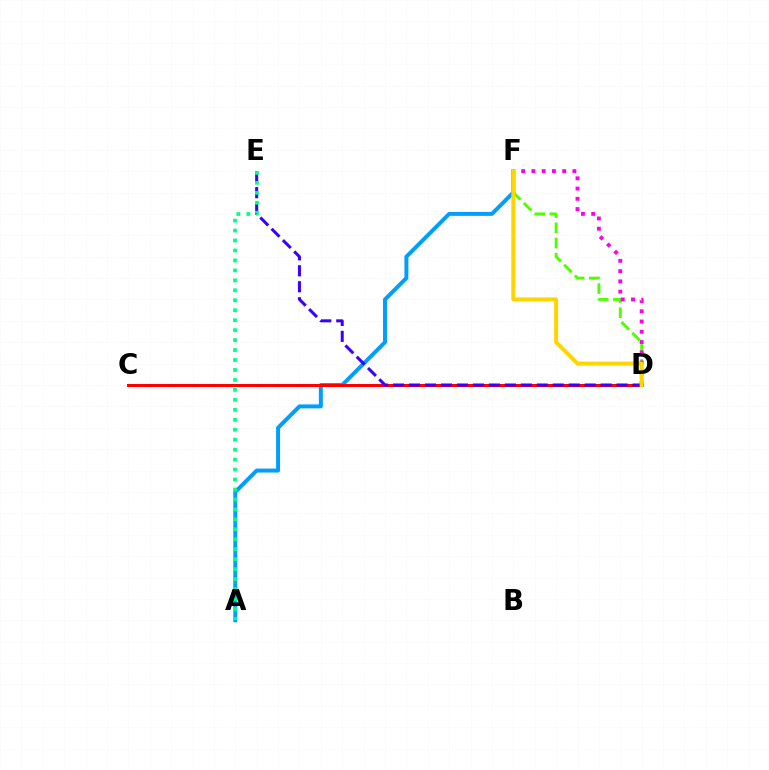{('D', 'F'): [{'color': '#4fff00', 'line_style': 'dashed', 'thickness': 2.06}, {'color': '#ff00ed', 'line_style': 'dotted', 'thickness': 2.79}, {'color': '#ffd500', 'line_style': 'solid', 'thickness': 2.89}], ('A', 'F'): [{'color': '#009eff', 'line_style': 'solid', 'thickness': 2.85}], ('C', 'D'): [{'color': '#ff0000', 'line_style': 'solid', 'thickness': 2.17}], ('D', 'E'): [{'color': '#3700ff', 'line_style': 'dashed', 'thickness': 2.17}], ('A', 'E'): [{'color': '#00ff86', 'line_style': 'dotted', 'thickness': 2.71}]}